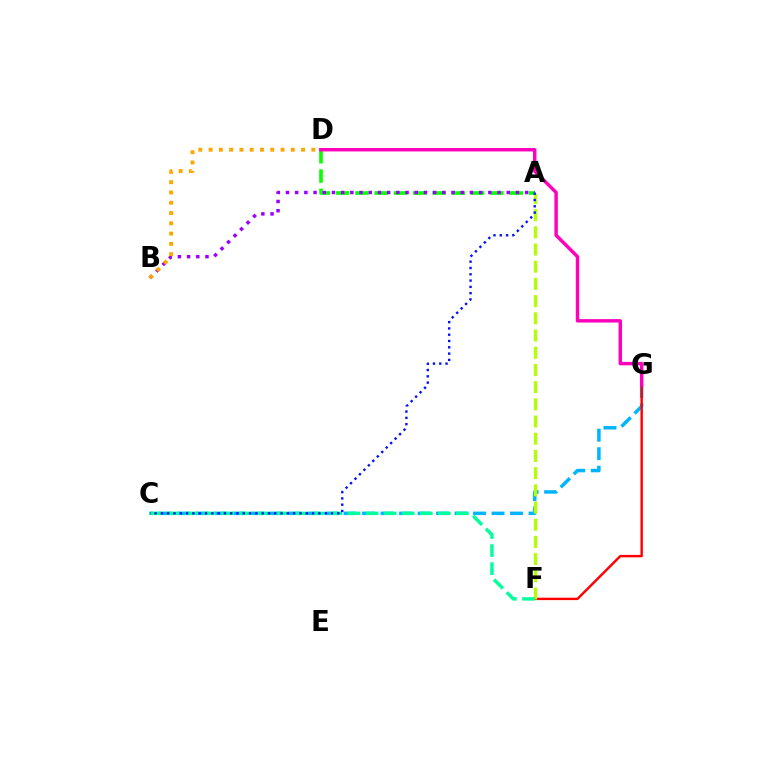{('C', 'G'): [{'color': '#00b5ff', 'line_style': 'dashed', 'thickness': 2.51}], ('F', 'G'): [{'color': '#ff0000', 'line_style': 'solid', 'thickness': 1.74}], ('A', 'D'): [{'color': '#08ff00', 'line_style': 'dashed', 'thickness': 2.62}], ('A', 'F'): [{'color': '#b3ff00', 'line_style': 'dashed', 'thickness': 2.34}], ('C', 'F'): [{'color': '#00ff9d', 'line_style': 'dashed', 'thickness': 2.45}], ('D', 'G'): [{'color': '#ff00bd', 'line_style': 'solid', 'thickness': 2.47}], ('A', 'C'): [{'color': '#0010ff', 'line_style': 'dotted', 'thickness': 1.71}], ('A', 'B'): [{'color': '#9b00ff', 'line_style': 'dotted', 'thickness': 2.5}], ('B', 'D'): [{'color': '#ffa500', 'line_style': 'dotted', 'thickness': 2.79}]}